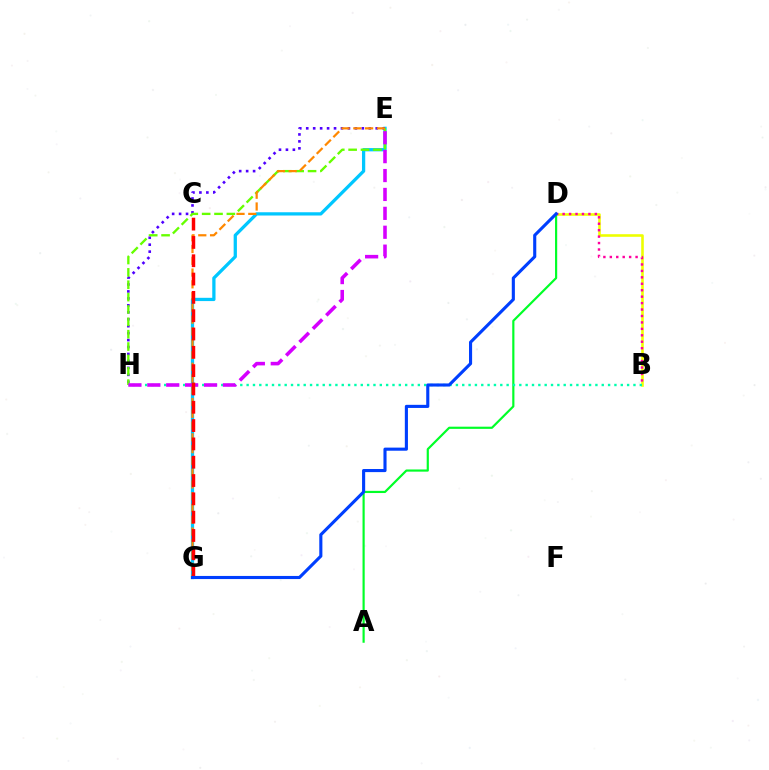{('E', 'G'): [{'color': '#00c7ff', 'line_style': 'solid', 'thickness': 2.35}, {'color': '#ff8800', 'line_style': 'dashed', 'thickness': 1.6}], ('B', 'D'): [{'color': '#eeff00', 'line_style': 'solid', 'thickness': 1.87}, {'color': '#ff00a0', 'line_style': 'dotted', 'thickness': 1.75}], ('A', 'D'): [{'color': '#00ff27', 'line_style': 'solid', 'thickness': 1.57}], ('E', 'H'): [{'color': '#4f00ff', 'line_style': 'dotted', 'thickness': 1.89}, {'color': '#66ff00', 'line_style': 'dashed', 'thickness': 1.68}, {'color': '#d600ff', 'line_style': 'dashed', 'thickness': 2.57}], ('B', 'H'): [{'color': '#00ffaf', 'line_style': 'dotted', 'thickness': 1.72}], ('C', 'G'): [{'color': '#ff0000', 'line_style': 'dashed', 'thickness': 2.49}], ('D', 'G'): [{'color': '#003fff', 'line_style': 'solid', 'thickness': 2.24}]}